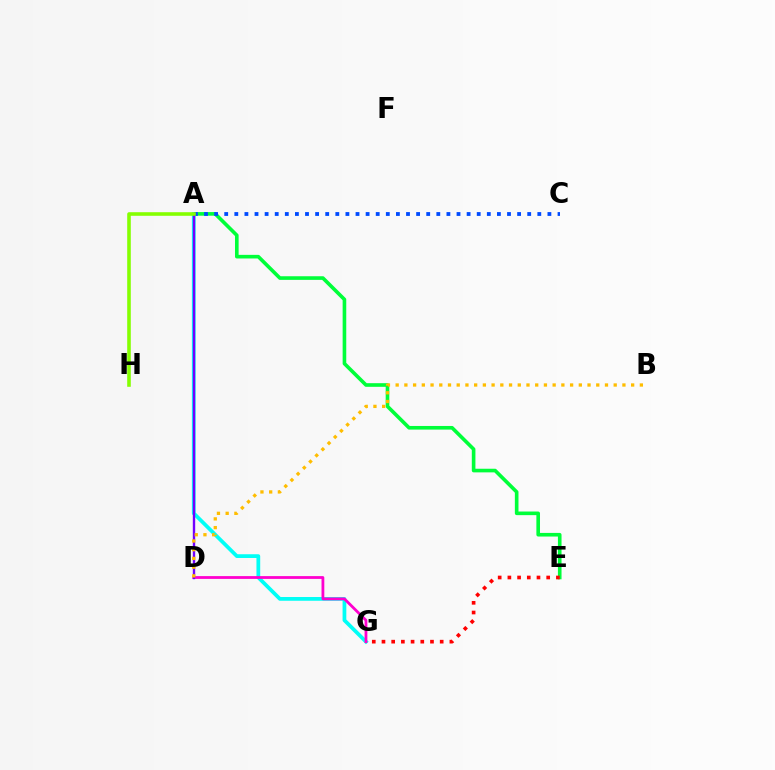{('A', 'E'): [{'color': '#00ff39', 'line_style': 'solid', 'thickness': 2.61}], ('A', 'G'): [{'color': '#00fff6', 'line_style': 'solid', 'thickness': 2.7}], ('A', 'C'): [{'color': '#004bff', 'line_style': 'dotted', 'thickness': 2.74}], ('D', 'G'): [{'color': '#ff00cf', 'line_style': 'solid', 'thickness': 2.01}], ('A', 'D'): [{'color': '#7200ff', 'line_style': 'solid', 'thickness': 1.71}], ('B', 'D'): [{'color': '#ffbd00', 'line_style': 'dotted', 'thickness': 2.37}], ('E', 'G'): [{'color': '#ff0000', 'line_style': 'dotted', 'thickness': 2.64}], ('A', 'H'): [{'color': '#84ff00', 'line_style': 'solid', 'thickness': 2.58}]}